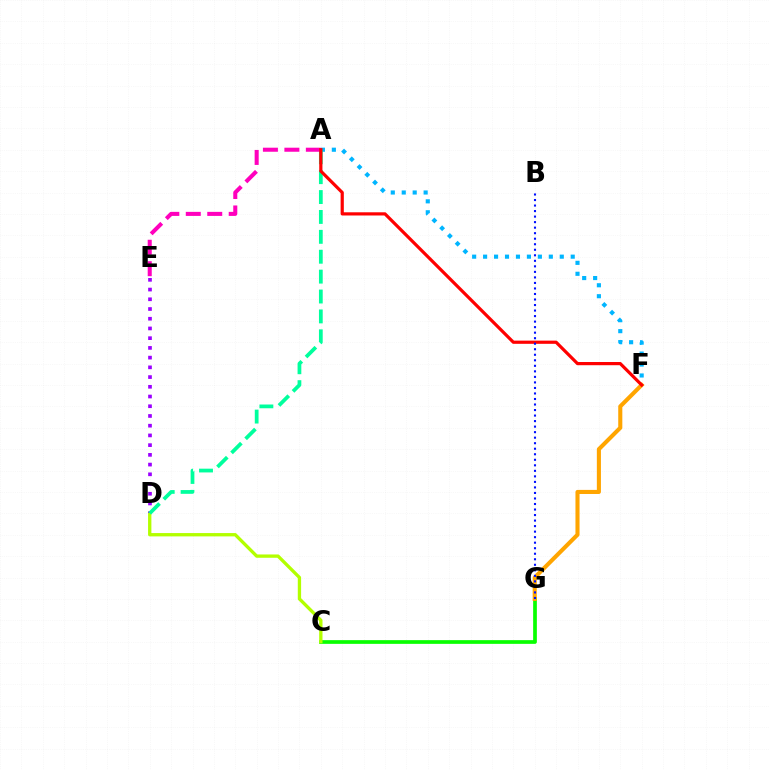{('C', 'G'): [{'color': '#08ff00', 'line_style': 'solid', 'thickness': 2.67}], ('A', 'F'): [{'color': '#00b5ff', 'line_style': 'dotted', 'thickness': 2.98}, {'color': '#ff0000', 'line_style': 'solid', 'thickness': 2.3}], ('C', 'D'): [{'color': '#b3ff00', 'line_style': 'solid', 'thickness': 2.39}], ('D', 'E'): [{'color': '#9b00ff', 'line_style': 'dotted', 'thickness': 2.64}], ('A', 'D'): [{'color': '#00ff9d', 'line_style': 'dashed', 'thickness': 2.7}], ('F', 'G'): [{'color': '#ffa500', 'line_style': 'solid', 'thickness': 2.94}], ('A', 'E'): [{'color': '#ff00bd', 'line_style': 'dashed', 'thickness': 2.92}], ('B', 'G'): [{'color': '#0010ff', 'line_style': 'dotted', 'thickness': 1.5}]}